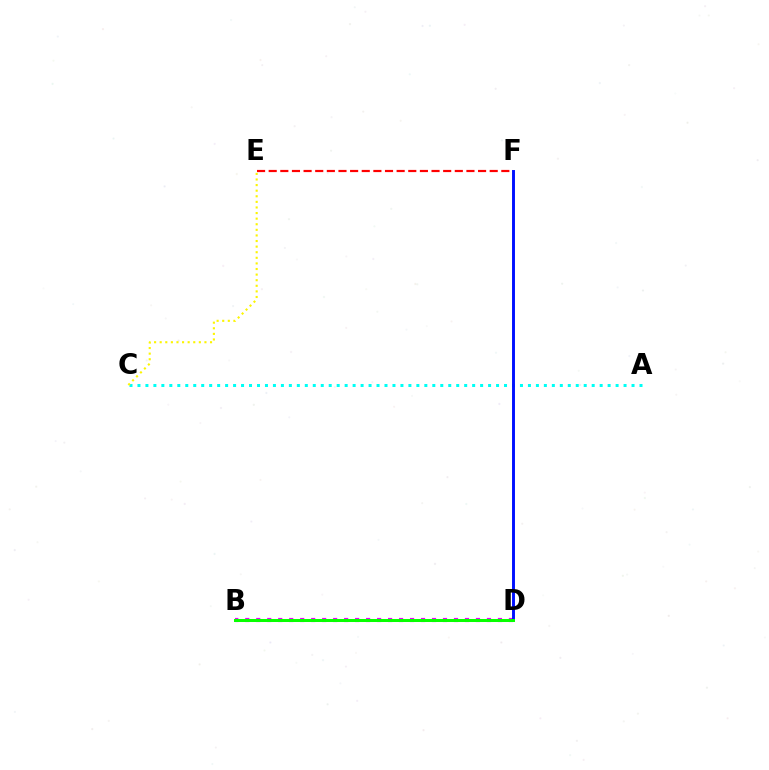{('A', 'C'): [{'color': '#00fff6', 'line_style': 'dotted', 'thickness': 2.17}], ('E', 'F'): [{'color': '#ff0000', 'line_style': 'dashed', 'thickness': 1.58}], ('B', 'D'): [{'color': '#ee00ff', 'line_style': 'dotted', 'thickness': 2.98}, {'color': '#08ff00', 'line_style': 'solid', 'thickness': 2.17}], ('C', 'E'): [{'color': '#fcf500', 'line_style': 'dotted', 'thickness': 1.52}], ('D', 'F'): [{'color': '#0010ff', 'line_style': 'solid', 'thickness': 2.1}]}